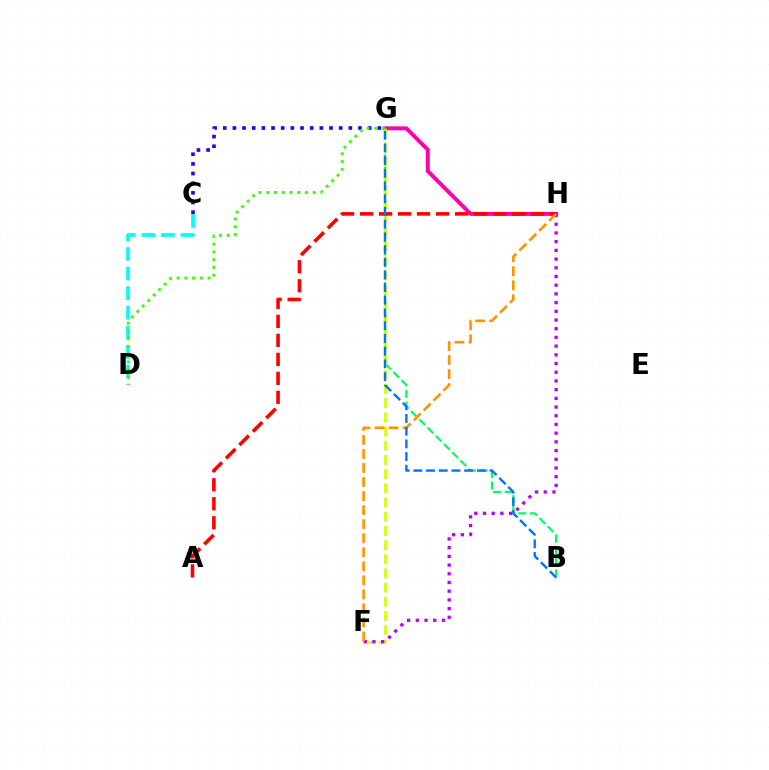{('C', 'G'): [{'color': '#2500ff', 'line_style': 'dotted', 'thickness': 2.62}], ('B', 'G'): [{'color': '#00ff5c', 'line_style': 'dashed', 'thickness': 1.58}, {'color': '#0074ff', 'line_style': 'dashed', 'thickness': 1.73}], ('G', 'H'): [{'color': '#ff00ac', 'line_style': 'solid', 'thickness': 2.85}], ('C', 'D'): [{'color': '#00fff6', 'line_style': 'dashed', 'thickness': 2.66}], ('F', 'G'): [{'color': '#d1ff00', 'line_style': 'dashed', 'thickness': 1.93}], ('A', 'H'): [{'color': '#ff0000', 'line_style': 'dashed', 'thickness': 2.58}], ('F', 'H'): [{'color': '#b900ff', 'line_style': 'dotted', 'thickness': 2.37}, {'color': '#ff9400', 'line_style': 'dashed', 'thickness': 1.91}], ('D', 'G'): [{'color': '#3dff00', 'line_style': 'dotted', 'thickness': 2.1}]}